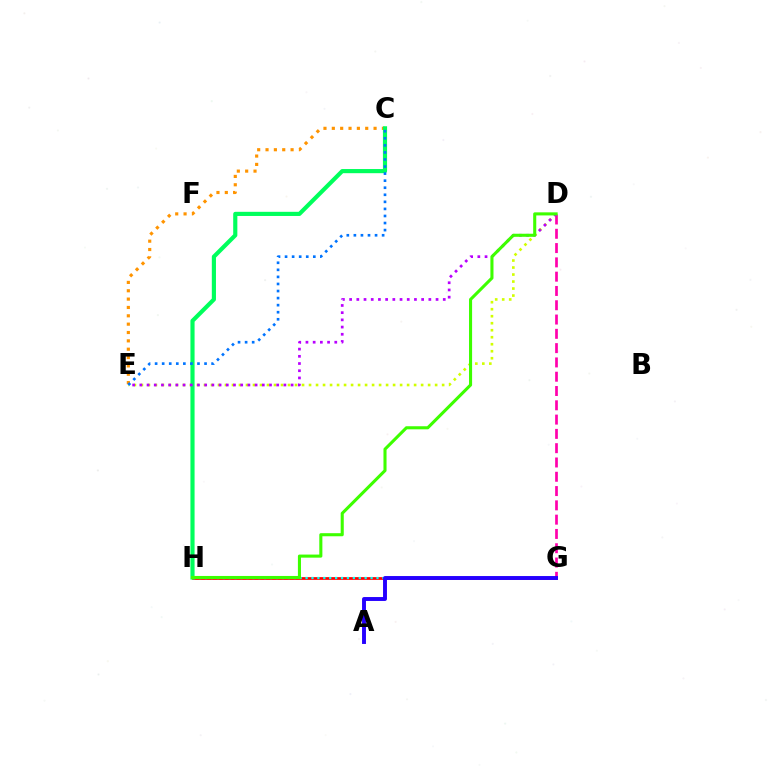{('G', 'H'): [{'color': '#ff0000', 'line_style': 'solid', 'thickness': 1.97}, {'color': '#00fff6', 'line_style': 'dotted', 'thickness': 1.61}], ('D', 'E'): [{'color': '#d1ff00', 'line_style': 'dotted', 'thickness': 1.9}, {'color': '#b900ff', 'line_style': 'dotted', 'thickness': 1.96}], ('C', 'E'): [{'color': '#ff9400', 'line_style': 'dotted', 'thickness': 2.27}, {'color': '#0074ff', 'line_style': 'dotted', 'thickness': 1.92}], ('C', 'H'): [{'color': '#00ff5c', 'line_style': 'solid', 'thickness': 2.99}], ('D', 'G'): [{'color': '#ff00ac', 'line_style': 'dashed', 'thickness': 1.94}], ('A', 'G'): [{'color': '#2500ff', 'line_style': 'solid', 'thickness': 2.82}], ('D', 'H'): [{'color': '#3dff00', 'line_style': 'solid', 'thickness': 2.22}]}